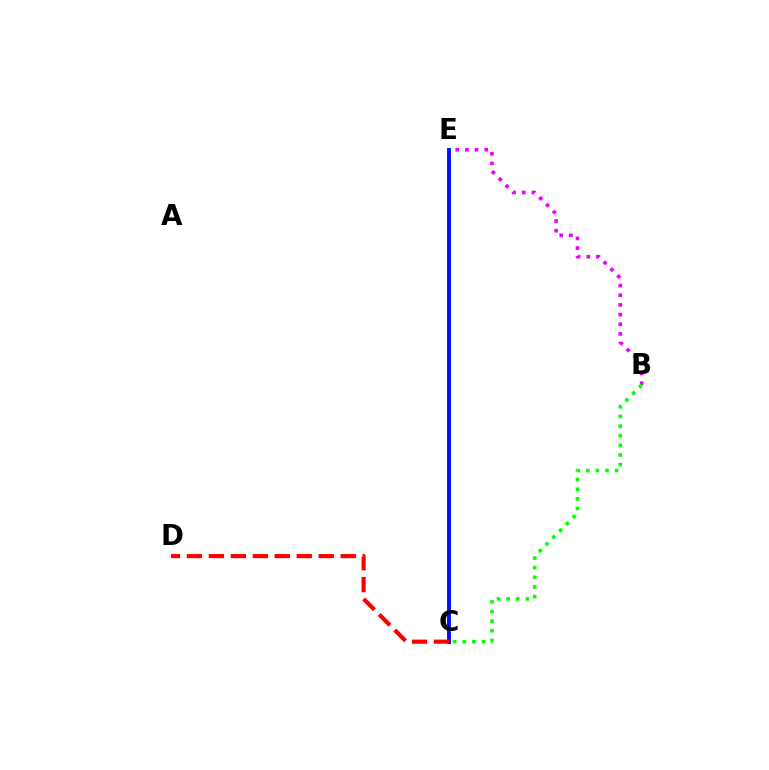{('B', 'E'): [{'color': '#ee00ff', 'line_style': 'dotted', 'thickness': 2.63}], ('B', 'C'): [{'color': '#08ff00', 'line_style': 'dotted', 'thickness': 2.62}], ('C', 'E'): [{'color': '#00fff6', 'line_style': 'dashed', 'thickness': 1.84}, {'color': '#fcf500', 'line_style': 'dotted', 'thickness': 2.54}, {'color': '#0010ff', 'line_style': 'solid', 'thickness': 2.8}], ('C', 'D'): [{'color': '#ff0000', 'line_style': 'dashed', 'thickness': 2.98}]}